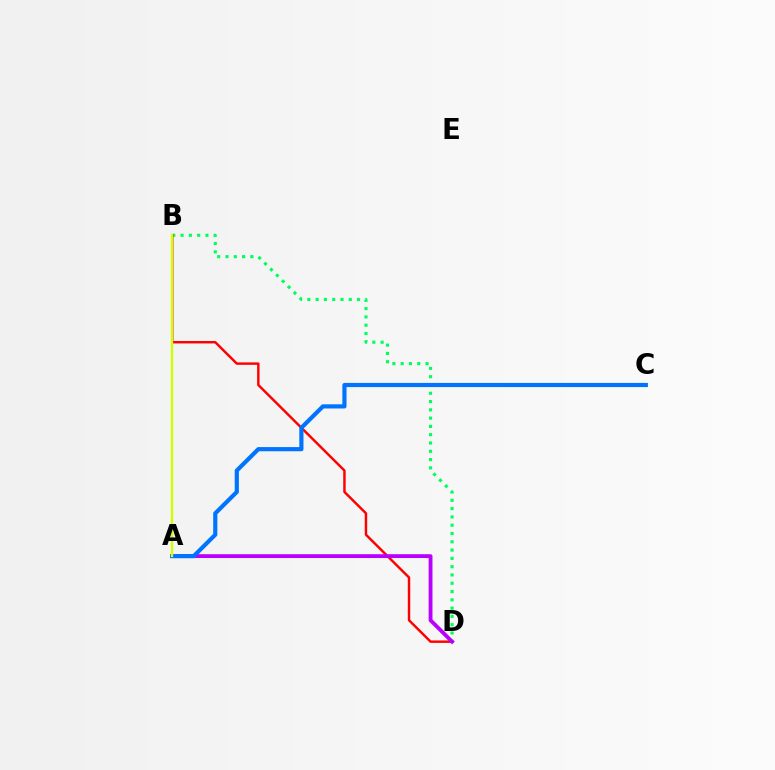{('B', 'D'): [{'color': '#00ff5c', 'line_style': 'dotted', 'thickness': 2.25}, {'color': '#ff0000', 'line_style': 'solid', 'thickness': 1.76}], ('A', 'D'): [{'color': '#b900ff', 'line_style': 'solid', 'thickness': 2.76}], ('A', 'C'): [{'color': '#0074ff', 'line_style': 'solid', 'thickness': 3.0}], ('A', 'B'): [{'color': '#d1ff00', 'line_style': 'solid', 'thickness': 1.68}]}